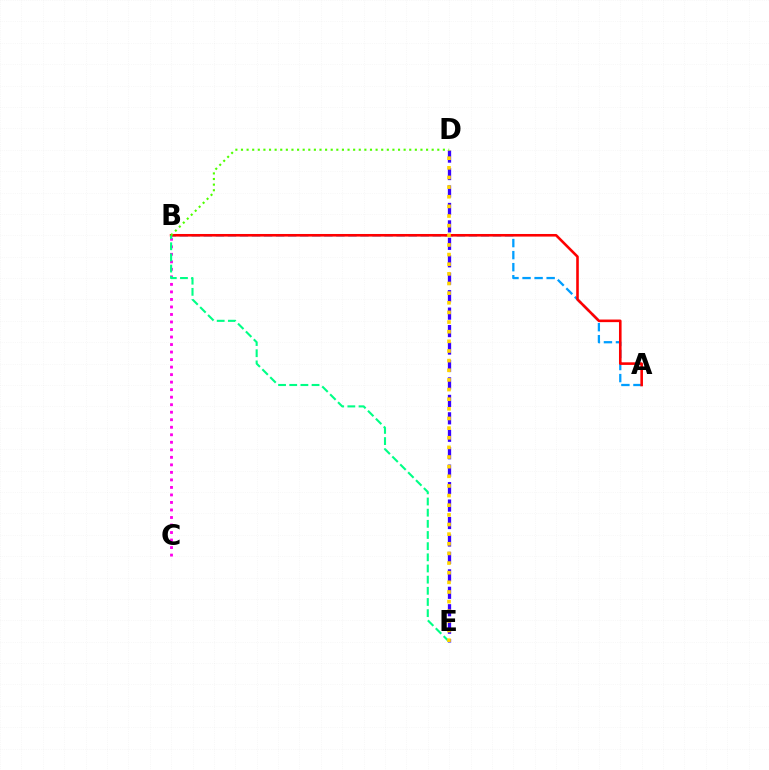{('A', 'B'): [{'color': '#009eff', 'line_style': 'dashed', 'thickness': 1.64}, {'color': '#ff0000', 'line_style': 'solid', 'thickness': 1.87}], ('B', 'C'): [{'color': '#ff00ed', 'line_style': 'dotted', 'thickness': 2.04}], ('D', 'E'): [{'color': '#3700ff', 'line_style': 'dashed', 'thickness': 2.37}, {'color': '#ffd500', 'line_style': 'dotted', 'thickness': 2.62}], ('B', 'E'): [{'color': '#00ff86', 'line_style': 'dashed', 'thickness': 1.52}], ('B', 'D'): [{'color': '#4fff00', 'line_style': 'dotted', 'thickness': 1.52}]}